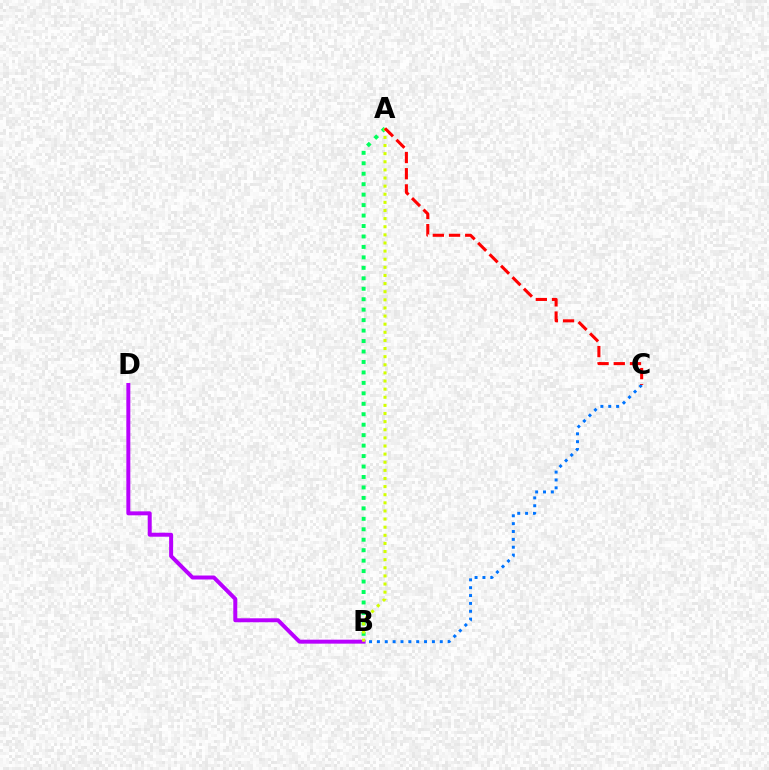{('A', 'B'): [{'color': '#00ff5c', 'line_style': 'dotted', 'thickness': 2.84}, {'color': '#d1ff00', 'line_style': 'dotted', 'thickness': 2.21}], ('B', 'C'): [{'color': '#0074ff', 'line_style': 'dotted', 'thickness': 2.14}], ('B', 'D'): [{'color': '#b900ff', 'line_style': 'solid', 'thickness': 2.86}], ('A', 'C'): [{'color': '#ff0000', 'line_style': 'dashed', 'thickness': 2.2}]}